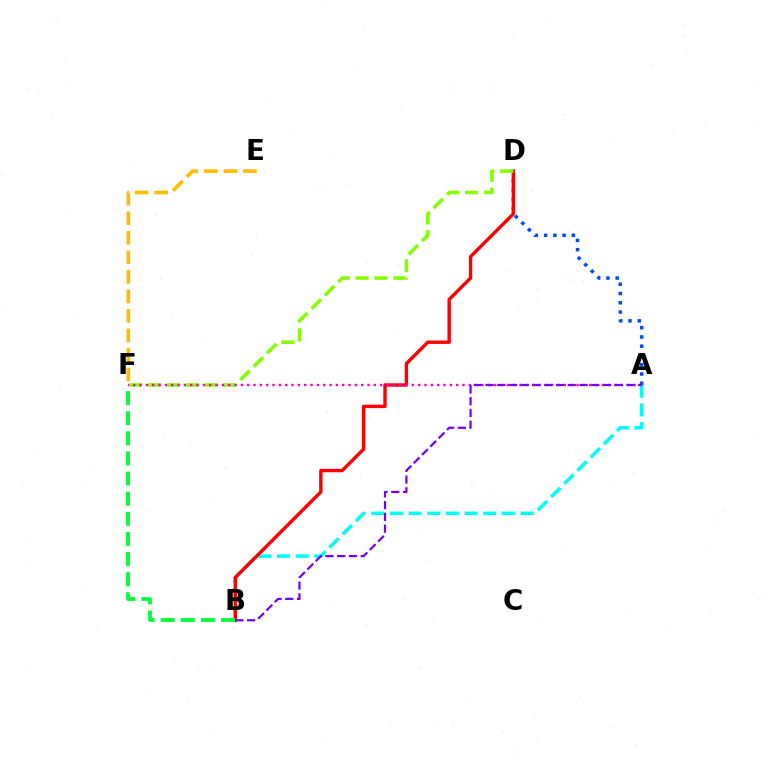{('A', 'D'): [{'color': '#004bff', 'line_style': 'dotted', 'thickness': 2.52}], ('A', 'B'): [{'color': '#00fff6', 'line_style': 'dashed', 'thickness': 2.54}, {'color': '#7200ff', 'line_style': 'dashed', 'thickness': 1.6}], ('B', 'D'): [{'color': '#ff0000', 'line_style': 'solid', 'thickness': 2.45}], ('E', 'F'): [{'color': '#ffbd00', 'line_style': 'dashed', 'thickness': 2.65}], ('D', 'F'): [{'color': '#84ff00', 'line_style': 'dashed', 'thickness': 2.56}], ('B', 'F'): [{'color': '#00ff39', 'line_style': 'dashed', 'thickness': 2.73}], ('A', 'F'): [{'color': '#ff00cf', 'line_style': 'dotted', 'thickness': 1.72}]}